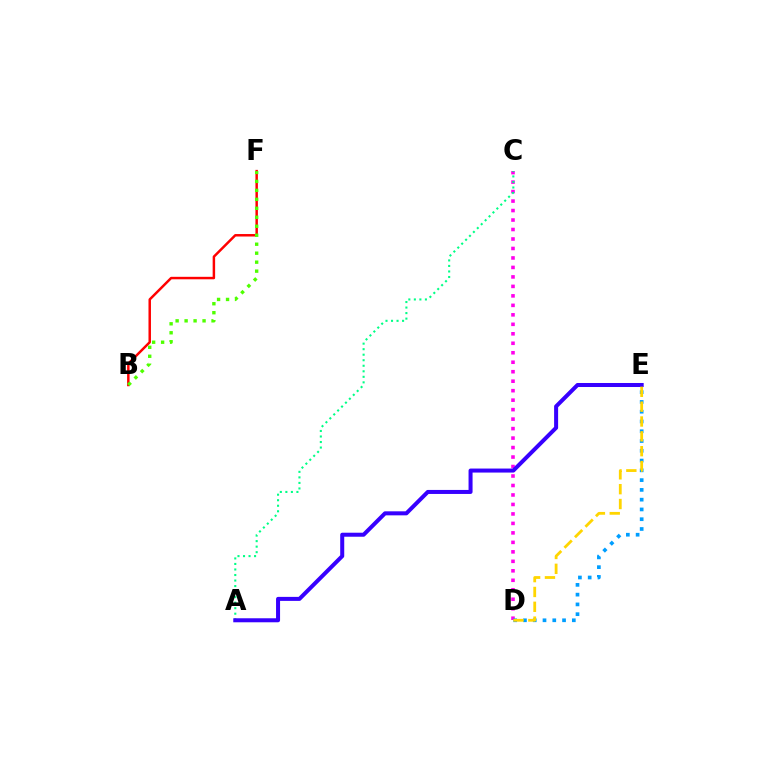{('C', 'D'): [{'color': '#ff00ed', 'line_style': 'dotted', 'thickness': 2.58}], ('A', 'C'): [{'color': '#00ff86', 'line_style': 'dotted', 'thickness': 1.5}], ('A', 'E'): [{'color': '#3700ff', 'line_style': 'solid', 'thickness': 2.89}], ('B', 'F'): [{'color': '#ff0000', 'line_style': 'solid', 'thickness': 1.78}, {'color': '#4fff00', 'line_style': 'dotted', 'thickness': 2.44}], ('D', 'E'): [{'color': '#009eff', 'line_style': 'dotted', 'thickness': 2.66}, {'color': '#ffd500', 'line_style': 'dashed', 'thickness': 2.02}]}